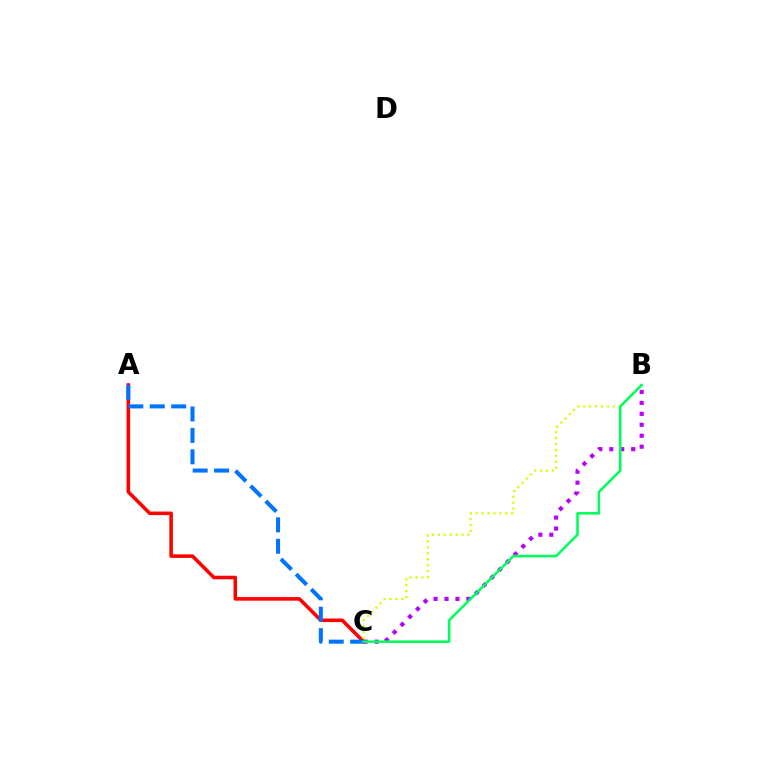{('A', 'C'): [{'color': '#ff0000', 'line_style': 'solid', 'thickness': 2.56}, {'color': '#0074ff', 'line_style': 'dashed', 'thickness': 2.91}], ('B', 'C'): [{'color': '#b900ff', 'line_style': 'dotted', 'thickness': 2.98}, {'color': '#d1ff00', 'line_style': 'dotted', 'thickness': 1.61}, {'color': '#00ff5c', 'line_style': 'solid', 'thickness': 1.84}]}